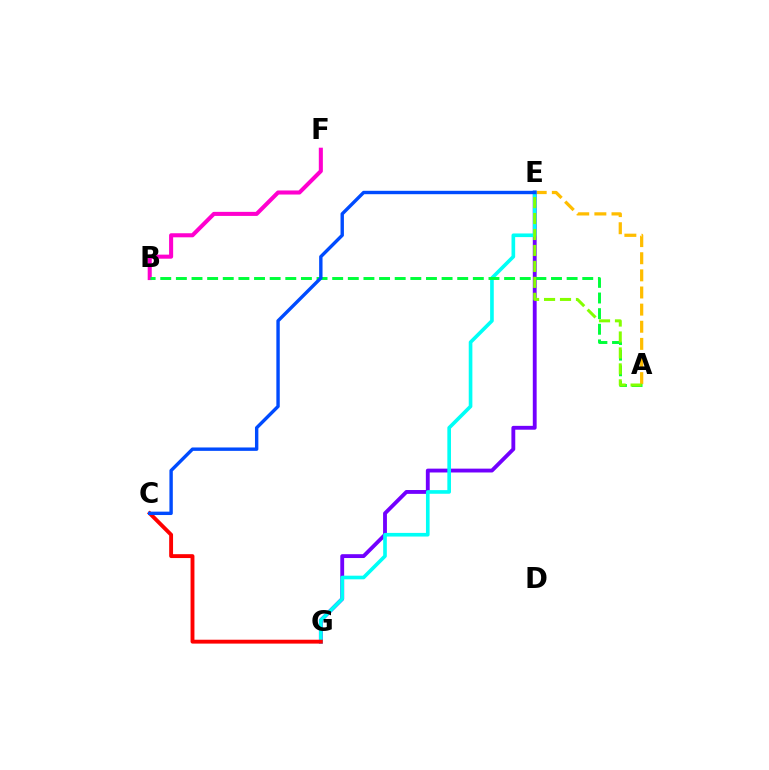{('A', 'E'): [{'color': '#ffbd00', 'line_style': 'dashed', 'thickness': 2.33}, {'color': '#84ff00', 'line_style': 'dashed', 'thickness': 2.17}], ('E', 'G'): [{'color': '#7200ff', 'line_style': 'solid', 'thickness': 2.77}, {'color': '#00fff6', 'line_style': 'solid', 'thickness': 2.62}], ('C', 'G'): [{'color': '#ff0000', 'line_style': 'solid', 'thickness': 2.79}], ('B', 'F'): [{'color': '#ff00cf', 'line_style': 'solid', 'thickness': 2.92}], ('A', 'B'): [{'color': '#00ff39', 'line_style': 'dashed', 'thickness': 2.12}], ('C', 'E'): [{'color': '#004bff', 'line_style': 'solid', 'thickness': 2.45}]}